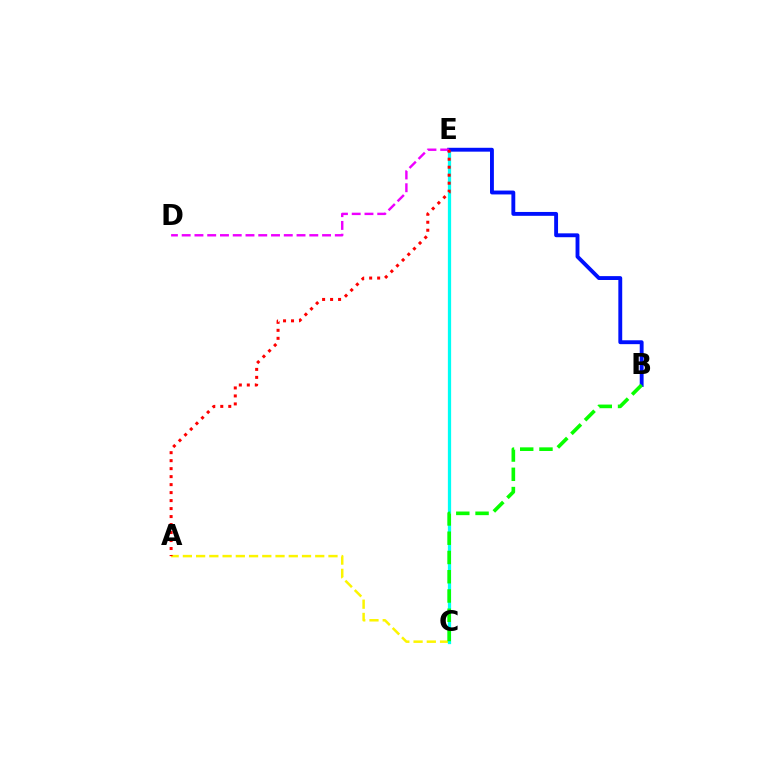{('A', 'C'): [{'color': '#fcf500', 'line_style': 'dashed', 'thickness': 1.8}], ('C', 'E'): [{'color': '#00fff6', 'line_style': 'solid', 'thickness': 2.34}], ('B', 'E'): [{'color': '#0010ff', 'line_style': 'solid', 'thickness': 2.79}], ('B', 'C'): [{'color': '#08ff00', 'line_style': 'dashed', 'thickness': 2.62}], ('D', 'E'): [{'color': '#ee00ff', 'line_style': 'dashed', 'thickness': 1.73}], ('A', 'E'): [{'color': '#ff0000', 'line_style': 'dotted', 'thickness': 2.17}]}